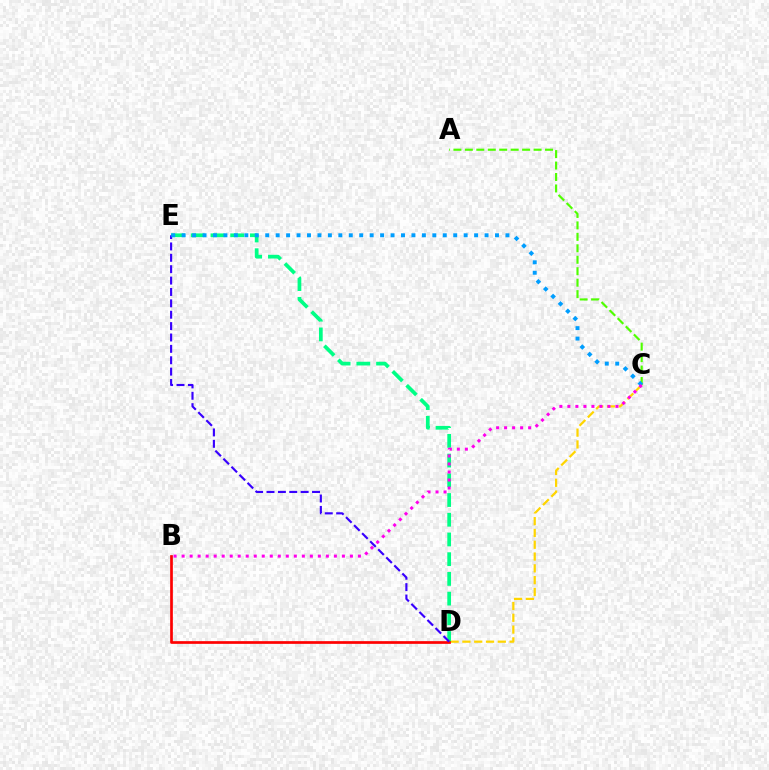{('C', 'D'): [{'color': '#ffd500', 'line_style': 'dashed', 'thickness': 1.6}], ('A', 'C'): [{'color': '#4fff00', 'line_style': 'dashed', 'thickness': 1.56}], ('D', 'E'): [{'color': '#00ff86', 'line_style': 'dashed', 'thickness': 2.68}, {'color': '#3700ff', 'line_style': 'dashed', 'thickness': 1.55}], ('B', 'D'): [{'color': '#ff0000', 'line_style': 'solid', 'thickness': 1.94}], ('C', 'E'): [{'color': '#009eff', 'line_style': 'dotted', 'thickness': 2.84}], ('B', 'C'): [{'color': '#ff00ed', 'line_style': 'dotted', 'thickness': 2.18}]}